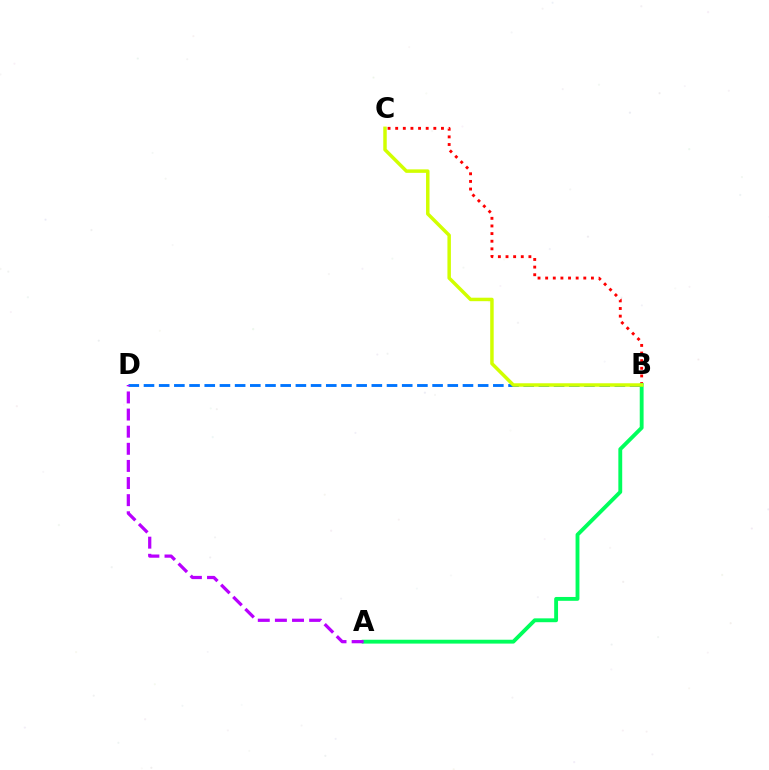{('B', 'C'): [{'color': '#ff0000', 'line_style': 'dotted', 'thickness': 2.07}, {'color': '#d1ff00', 'line_style': 'solid', 'thickness': 2.5}], ('A', 'B'): [{'color': '#00ff5c', 'line_style': 'solid', 'thickness': 2.78}], ('B', 'D'): [{'color': '#0074ff', 'line_style': 'dashed', 'thickness': 2.06}], ('A', 'D'): [{'color': '#b900ff', 'line_style': 'dashed', 'thickness': 2.33}]}